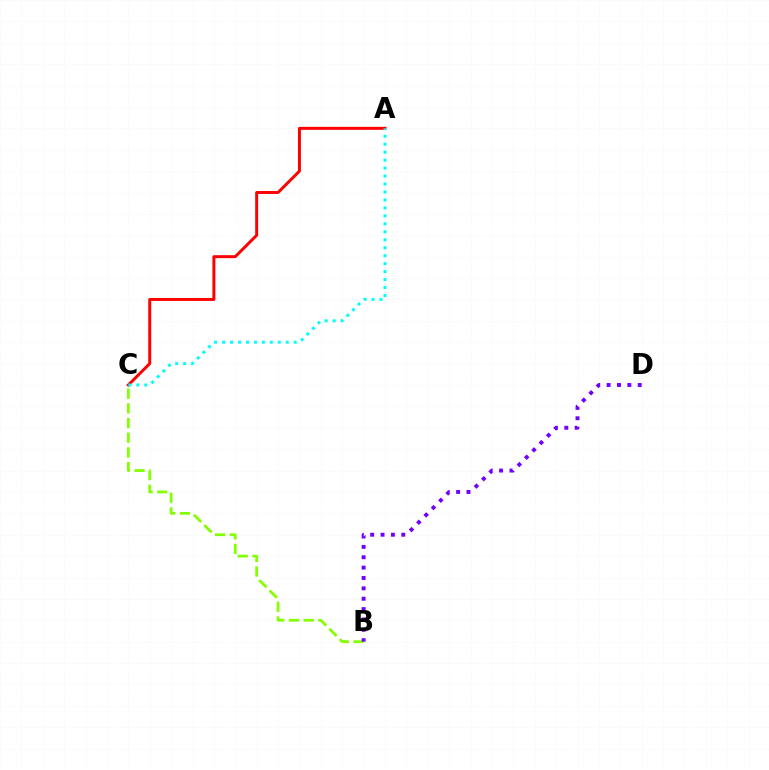{('B', 'C'): [{'color': '#84ff00', 'line_style': 'dashed', 'thickness': 1.99}], ('A', 'C'): [{'color': '#ff0000', 'line_style': 'solid', 'thickness': 2.13}, {'color': '#00fff6', 'line_style': 'dotted', 'thickness': 2.16}], ('B', 'D'): [{'color': '#7200ff', 'line_style': 'dotted', 'thickness': 2.82}]}